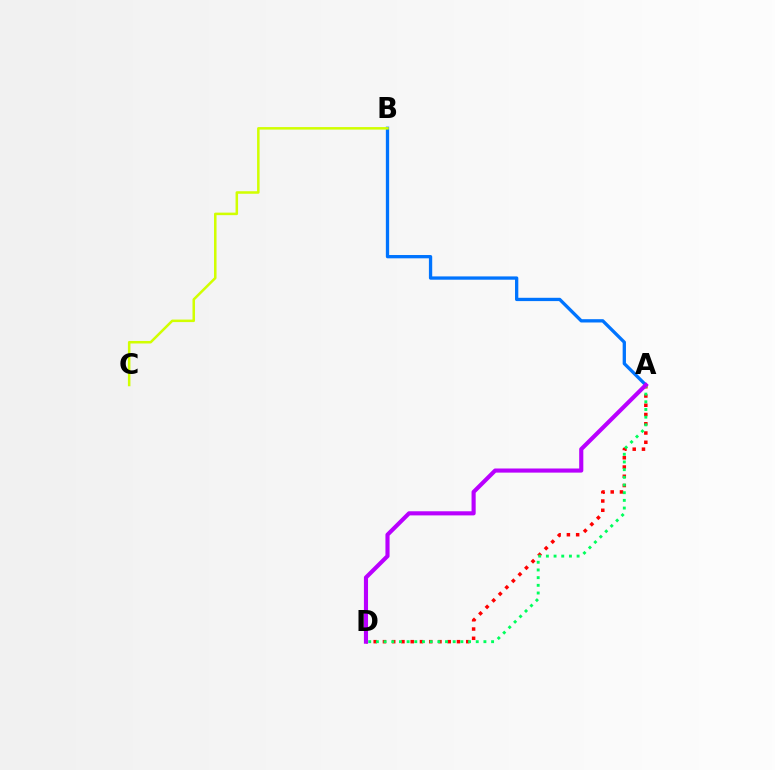{('A', 'B'): [{'color': '#0074ff', 'line_style': 'solid', 'thickness': 2.38}], ('A', 'D'): [{'color': '#ff0000', 'line_style': 'dotted', 'thickness': 2.51}, {'color': '#00ff5c', 'line_style': 'dotted', 'thickness': 2.09}, {'color': '#b900ff', 'line_style': 'solid', 'thickness': 2.97}], ('B', 'C'): [{'color': '#d1ff00', 'line_style': 'solid', 'thickness': 1.82}]}